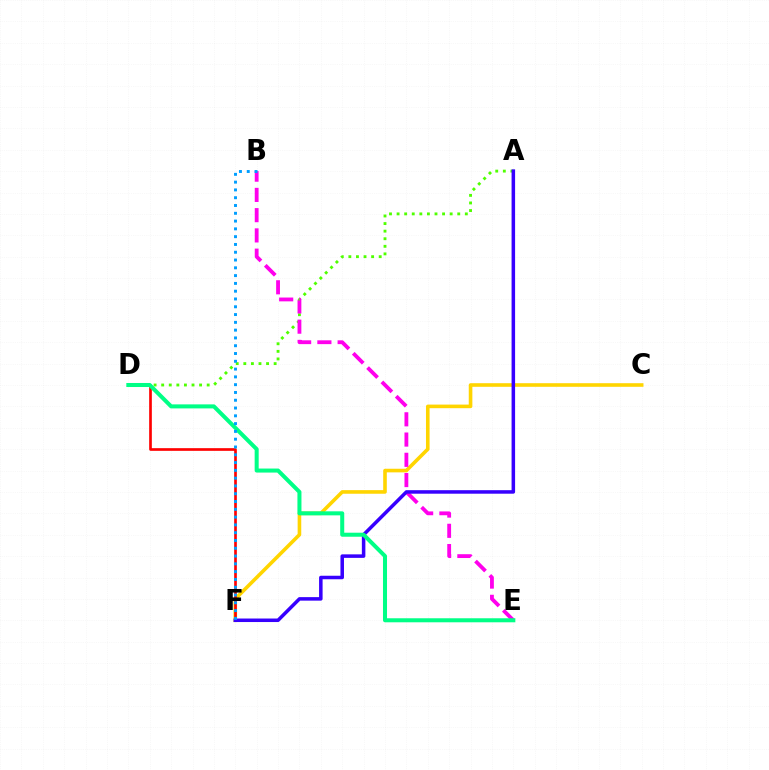{('C', 'F'): [{'color': '#ffd500', 'line_style': 'solid', 'thickness': 2.6}], ('D', 'F'): [{'color': '#ff0000', 'line_style': 'solid', 'thickness': 1.93}], ('A', 'D'): [{'color': '#4fff00', 'line_style': 'dotted', 'thickness': 2.06}], ('B', 'E'): [{'color': '#ff00ed', 'line_style': 'dashed', 'thickness': 2.75}], ('A', 'F'): [{'color': '#3700ff', 'line_style': 'solid', 'thickness': 2.53}], ('D', 'E'): [{'color': '#00ff86', 'line_style': 'solid', 'thickness': 2.9}], ('B', 'F'): [{'color': '#009eff', 'line_style': 'dotted', 'thickness': 2.12}]}